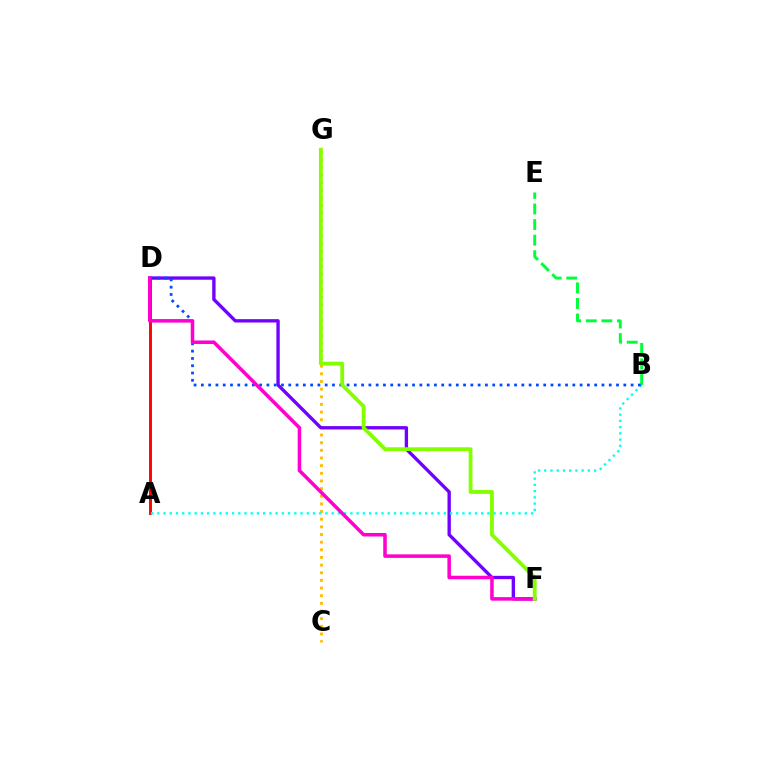{('B', 'E'): [{'color': '#00ff39', 'line_style': 'dashed', 'thickness': 2.12}], ('A', 'D'): [{'color': '#ff0000', 'line_style': 'solid', 'thickness': 2.09}], ('C', 'G'): [{'color': '#ffbd00', 'line_style': 'dotted', 'thickness': 2.08}], ('D', 'F'): [{'color': '#7200ff', 'line_style': 'solid', 'thickness': 2.41}, {'color': '#ff00cf', 'line_style': 'solid', 'thickness': 2.54}], ('A', 'B'): [{'color': '#00fff6', 'line_style': 'dotted', 'thickness': 1.69}], ('B', 'D'): [{'color': '#004bff', 'line_style': 'dotted', 'thickness': 1.98}], ('F', 'G'): [{'color': '#84ff00', 'line_style': 'solid', 'thickness': 2.75}]}